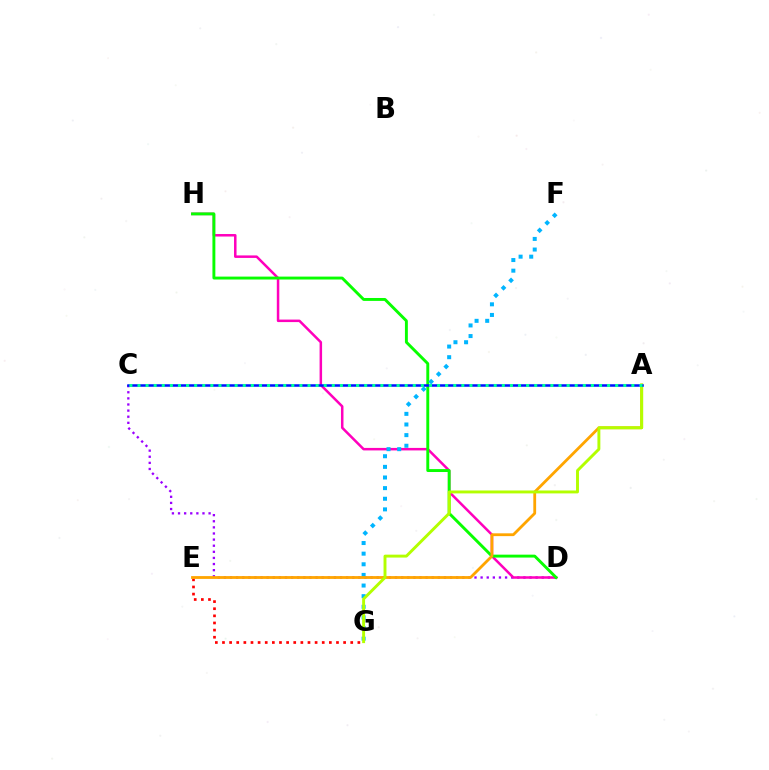{('C', 'D'): [{'color': '#9b00ff', 'line_style': 'dotted', 'thickness': 1.66}], ('D', 'H'): [{'color': '#ff00bd', 'line_style': 'solid', 'thickness': 1.81}, {'color': '#08ff00', 'line_style': 'solid', 'thickness': 2.1}], ('E', 'G'): [{'color': '#ff0000', 'line_style': 'dotted', 'thickness': 1.94}], ('F', 'G'): [{'color': '#00b5ff', 'line_style': 'dotted', 'thickness': 2.89}], ('A', 'E'): [{'color': '#ffa500', 'line_style': 'solid', 'thickness': 2.02}], ('A', 'G'): [{'color': '#b3ff00', 'line_style': 'solid', 'thickness': 2.1}], ('A', 'C'): [{'color': '#0010ff', 'line_style': 'solid', 'thickness': 1.82}, {'color': '#00ff9d', 'line_style': 'dotted', 'thickness': 2.2}]}